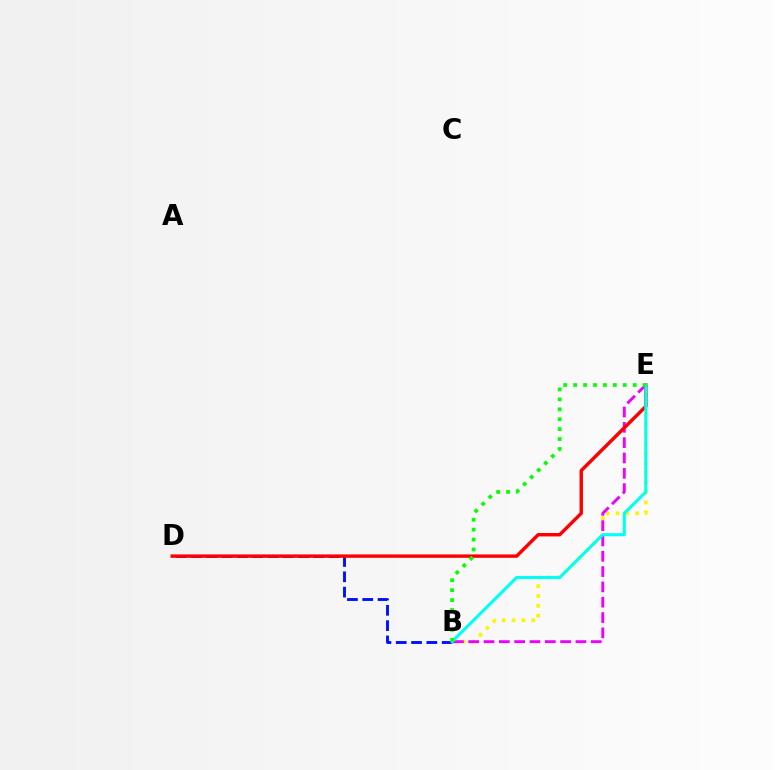{('B', 'D'): [{'color': '#0010ff', 'line_style': 'dashed', 'thickness': 2.08}], ('B', 'E'): [{'color': '#fcf500', 'line_style': 'dotted', 'thickness': 2.66}, {'color': '#ee00ff', 'line_style': 'dashed', 'thickness': 2.08}, {'color': '#00fff6', 'line_style': 'solid', 'thickness': 2.21}, {'color': '#08ff00', 'line_style': 'dotted', 'thickness': 2.7}], ('D', 'E'): [{'color': '#ff0000', 'line_style': 'solid', 'thickness': 2.46}]}